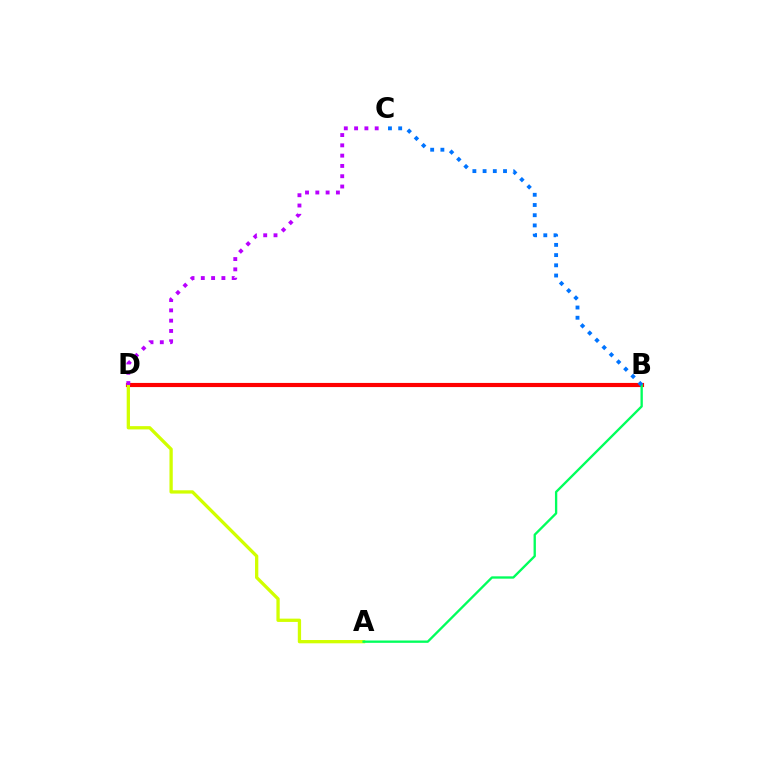{('B', 'D'): [{'color': '#ff0000', 'line_style': 'solid', 'thickness': 2.98}], ('A', 'D'): [{'color': '#d1ff00', 'line_style': 'solid', 'thickness': 2.37}], ('C', 'D'): [{'color': '#b900ff', 'line_style': 'dotted', 'thickness': 2.8}], ('A', 'B'): [{'color': '#00ff5c', 'line_style': 'solid', 'thickness': 1.68}], ('B', 'C'): [{'color': '#0074ff', 'line_style': 'dotted', 'thickness': 2.77}]}